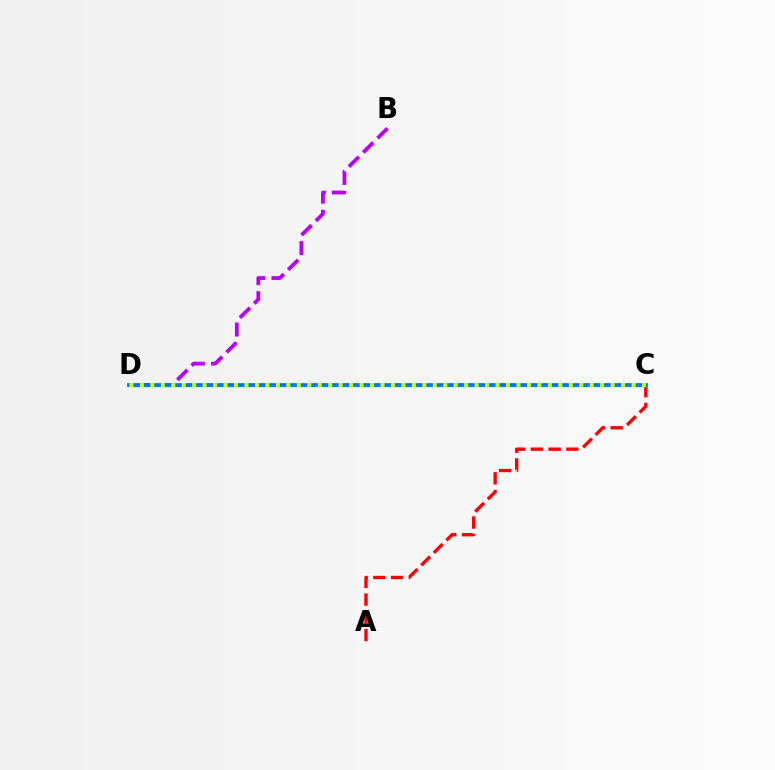{('B', 'D'): [{'color': '#b900ff', 'line_style': 'dashed', 'thickness': 2.74}], ('A', 'C'): [{'color': '#ff0000', 'line_style': 'dashed', 'thickness': 2.41}], ('C', 'D'): [{'color': '#00ff5c', 'line_style': 'solid', 'thickness': 2.45}, {'color': '#0074ff', 'line_style': 'solid', 'thickness': 2.65}, {'color': '#d1ff00', 'line_style': 'dotted', 'thickness': 2.84}]}